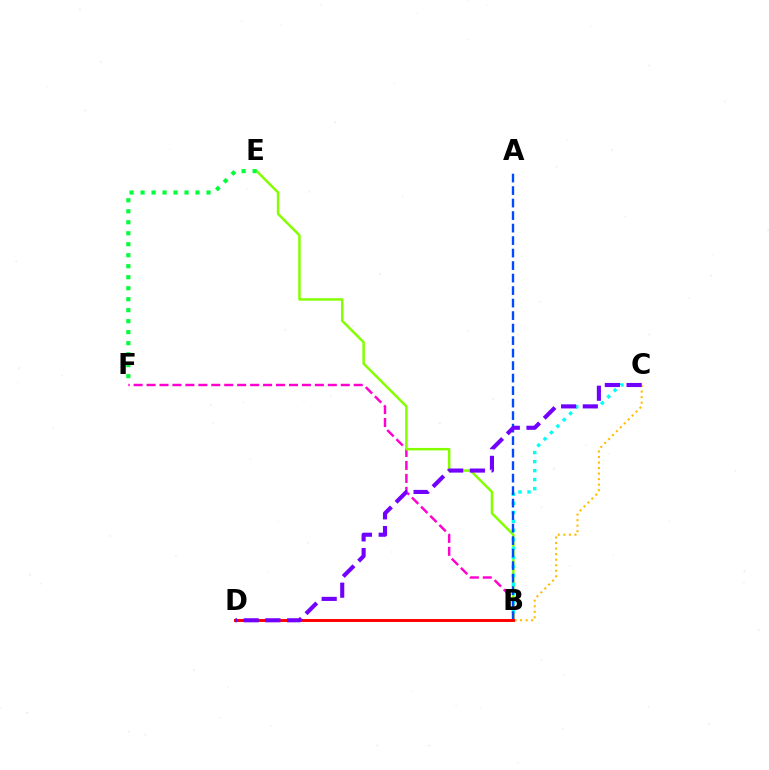{('B', 'F'): [{'color': '#ff00cf', 'line_style': 'dashed', 'thickness': 1.76}], ('B', 'E'): [{'color': '#84ff00', 'line_style': 'solid', 'thickness': 1.79}], ('E', 'F'): [{'color': '#00ff39', 'line_style': 'dotted', 'thickness': 2.99}], ('B', 'C'): [{'color': '#ffbd00', 'line_style': 'dotted', 'thickness': 1.51}, {'color': '#00fff6', 'line_style': 'dotted', 'thickness': 2.45}], ('A', 'B'): [{'color': '#004bff', 'line_style': 'dashed', 'thickness': 1.7}], ('B', 'D'): [{'color': '#ff0000', 'line_style': 'solid', 'thickness': 2.12}], ('C', 'D'): [{'color': '#7200ff', 'line_style': 'dashed', 'thickness': 2.95}]}